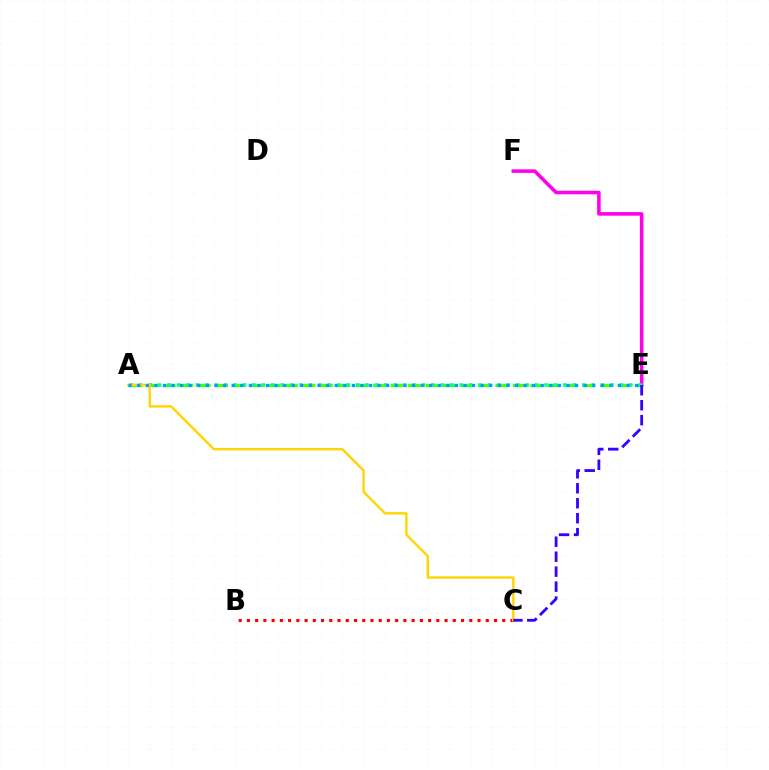{('E', 'F'): [{'color': '#ff00ed', 'line_style': 'solid', 'thickness': 2.56}], ('A', 'E'): [{'color': '#4fff00', 'line_style': 'dashed', 'thickness': 2.37}, {'color': '#00ff86', 'line_style': 'dotted', 'thickness': 2.56}, {'color': '#009eff', 'line_style': 'dotted', 'thickness': 2.33}], ('B', 'C'): [{'color': '#ff0000', 'line_style': 'dotted', 'thickness': 2.24}], ('A', 'C'): [{'color': '#ffd500', 'line_style': 'solid', 'thickness': 1.72}], ('C', 'E'): [{'color': '#3700ff', 'line_style': 'dashed', 'thickness': 2.03}]}